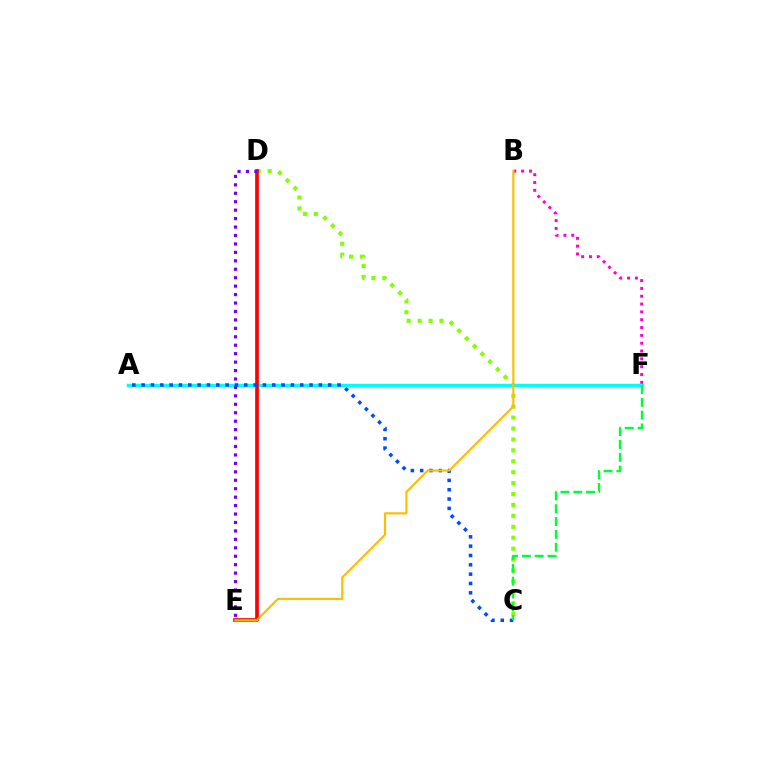{('C', 'D'): [{'color': '#84ff00', 'line_style': 'dotted', 'thickness': 2.97}], ('A', 'F'): [{'color': '#00fff6', 'line_style': 'solid', 'thickness': 2.48}], ('B', 'F'): [{'color': '#ff00cf', 'line_style': 'dotted', 'thickness': 2.13}], ('D', 'E'): [{'color': '#ff0000', 'line_style': 'solid', 'thickness': 2.65}, {'color': '#7200ff', 'line_style': 'dotted', 'thickness': 2.29}], ('A', 'C'): [{'color': '#004bff', 'line_style': 'dotted', 'thickness': 2.53}], ('B', 'E'): [{'color': '#ffbd00', 'line_style': 'solid', 'thickness': 1.56}], ('C', 'F'): [{'color': '#00ff39', 'line_style': 'dashed', 'thickness': 1.74}]}